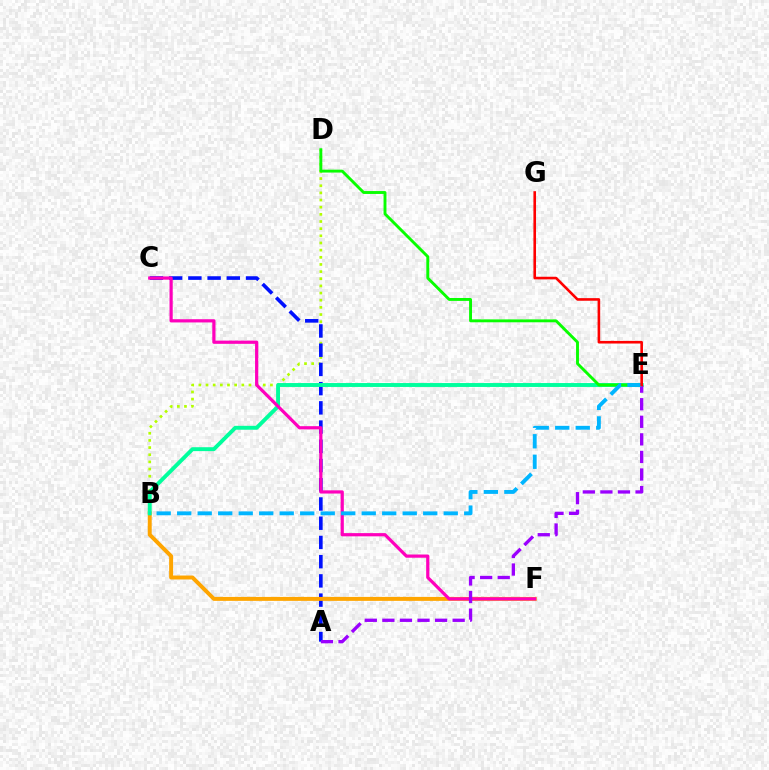{('B', 'D'): [{'color': '#b3ff00', 'line_style': 'dotted', 'thickness': 1.94}], ('A', 'C'): [{'color': '#0010ff', 'line_style': 'dashed', 'thickness': 2.61}], ('B', 'F'): [{'color': '#ffa500', 'line_style': 'solid', 'thickness': 2.84}], ('B', 'E'): [{'color': '#00ff9d', 'line_style': 'solid', 'thickness': 2.81}, {'color': '#00b5ff', 'line_style': 'dashed', 'thickness': 2.79}], ('C', 'F'): [{'color': '#ff00bd', 'line_style': 'solid', 'thickness': 2.31}], ('D', 'E'): [{'color': '#08ff00', 'line_style': 'solid', 'thickness': 2.09}], ('A', 'E'): [{'color': '#9b00ff', 'line_style': 'dashed', 'thickness': 2.39}], ('E', 'G'): [{'color': '#ff0000', 'line_style': 'solid', 'thickness': 1.88}]}